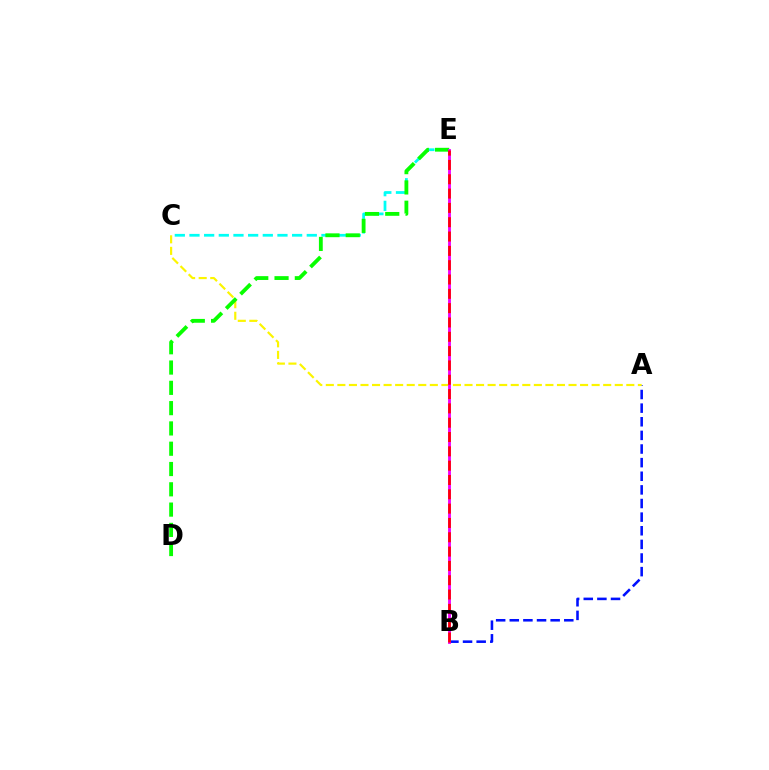{('A', 'B'): [{'color': '#0010ff', 'line_style': 'dashed', 'thickness': 1.85}], ('A', 'C'): [{'color': '#fcf500', 'line_style': 'dashed', 'thickness': 1.57}], ('C', 'E'): [{'color': '#00fff6', 'line_style': 'dashed', 'thickness': 1.99}], ('D', 'E'): [{'color': '#08ff00', 'line_style': 'dashed', 'thickness': 2.76}], ('B', 'E'): [{'color': '#ee00ff', 'line_style': 'solid', 'thickness': 2.05}, {'color': '#ff0000', 'line_style': 'dashed', 'thickness': 1.95}]}